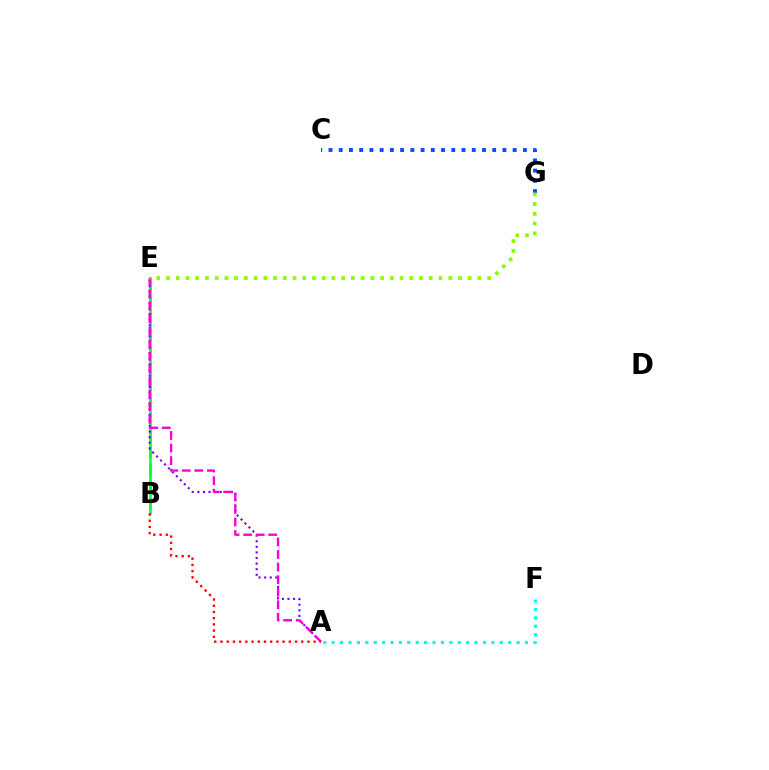{('C', 'G'): [{'color': '#004bff', 'line_style': 'dotted', 'thickness': 2.78}], ('B', 'E'): [{'color': '#ffbd00', 'line_style': 'dashed', 'thickness': 2.29}, {'color': '#00ff39', 'line_style': 'solid', 'thickness': 1.85}], ('A', 'E'): [{'color': '#7200ff', 'line_style': 'dotted', 'thickness': 1.52}, {'color': '#ff00cf', 'line_style': 'dashed', 'thickness': 1.71}], ('A', 'B'): [{'color': '#ff0000', 'line_style': 'dotted', 'thickness': 1.69}], ('A', 'F'): [{'color': '#00fff6', 'line_style': 'dotted', 'thickness': 2.28}], ('E', 'G'): [{'color': '#84ff00', 'line_style': 'dotted', 'thickness': 2.64}]}